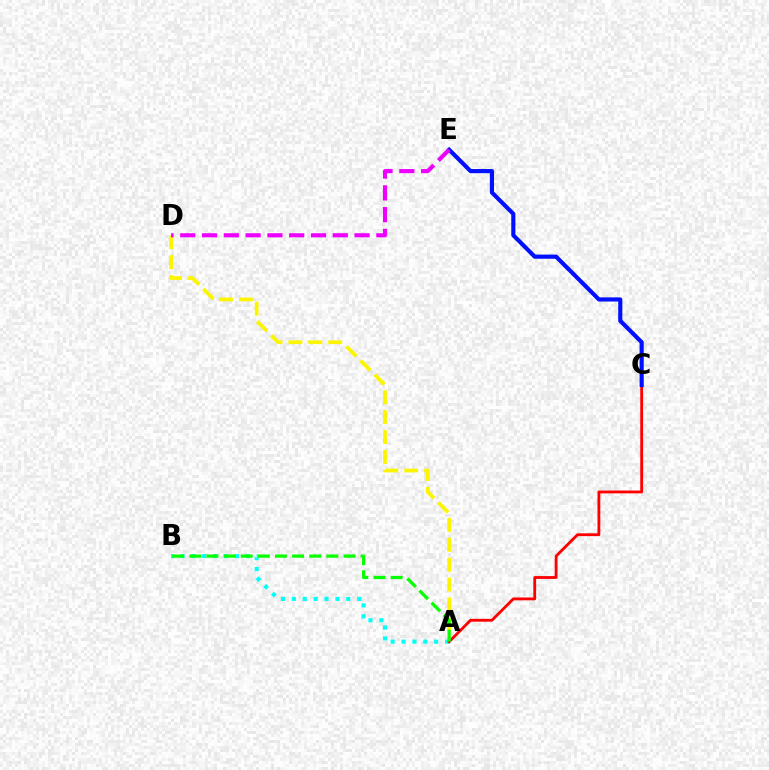{('A', 'D'): [{'color': '#fcf500', 'line_style': 'dashed', 'thickness': 2.71}], ('A', 'B'): [{'color': '#00fff6', 'line_style': 'dotted', 'thickness': 2.96}, {'color': '#08ff00', 'line_style': 'dashed', 'thickness': 2.33}], ('A', 'C'): [{'color': '#ff0000', 'line_style': 'solid', 'thickness': 2.04}], ('C', 'E'): [{'color': '#0010ff', 'line_style': 'solid', 'thickness': 2.99}], ('D', 'E'): [{'color': '#ee00ff', 'line_style': 'dashed', 'thickness': 2.96}]}